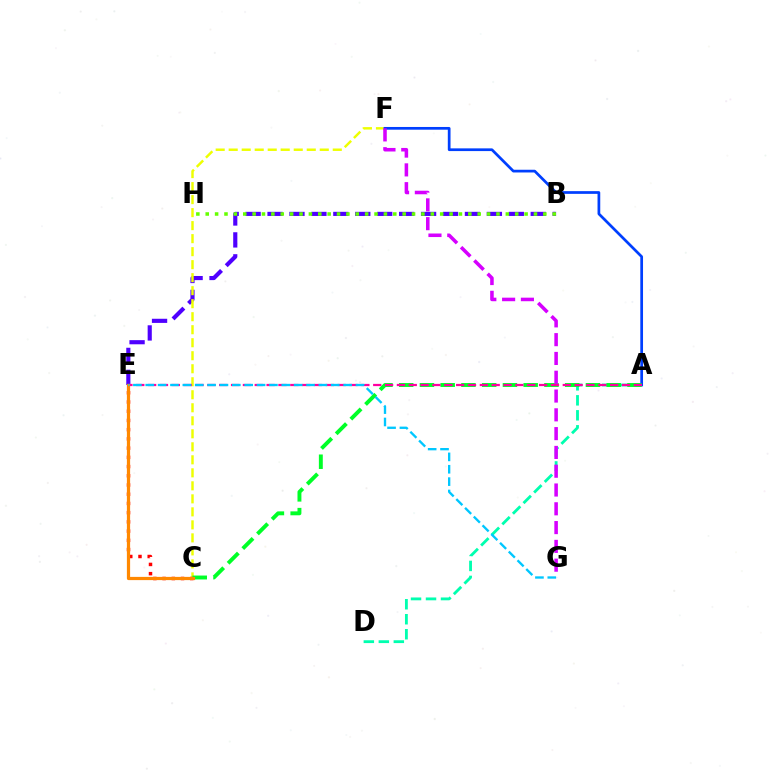{('B', 'E'): [{'color': '#4f00ff', 'line_style': 'dashed', 'thickness': 2.98}], ('A', 'D'): [{'color': '#00ffaf', 'line_style': 'dashed', 'thickness': 2.04}], ('B', 'H'): [{'color': '#66ff00', 'line_style': 'dotted', 'thickness': 2.55}], ('C', 'F'): [{'color': '#eeff00', 'line_style': 'dashed', 'thickness': 1.77}], ('C', 'E'): [{'color': '#ff0000', 'line_style': 'dotted', 'thickness': 2.51}, {'color': '#ff8800', 'line_style': 'solid', 'thickness': 2.32}], ('A', 'F'): [{'color': '#003fff', 'line_style': 'solid', 'thickness': 1.96}], ('A', 'C'): [{'color': '#00ff27', 'line_style': 'dashed', 'thickness': 2.82}], ('A', 'E'): [{'color': '#ff00a0', 'line_style': 'dashed', 'thickness': 1.61}], ('F', 'G'): [{'color': '#d600ff', 'line_style': 'dashed', 'thickness': 2.55}], ('E', 'G'): [{'color': '#00c7ff', 'line_style': 'dashed', 'thickness': 1.68}]}